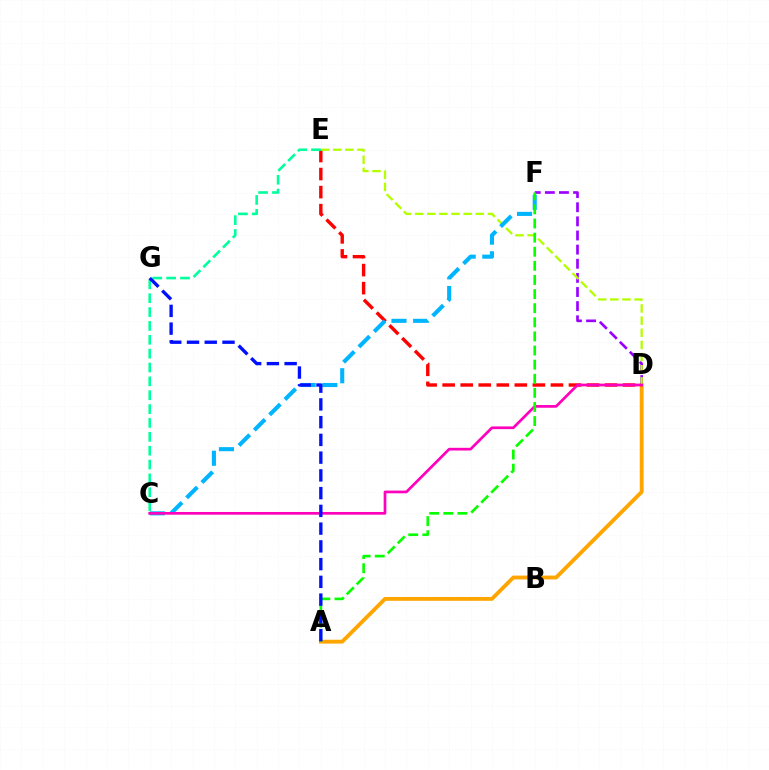{('A', 'D'): [{'color': '#ffa500', 'line_style': 'solid', 'thickness': 2.77}], ('D', 'E'): [{'color': '#ff0000', 'line_style': 'dashed', 'thickness': 2.45}, {'color': '#b3ff00', 'line_style': 'dashed', 'thickness': 1.65}], ('D', 'F'): [{'color': '#9b00ff', 'line_style': 'dashed', 'thickness': 1.92}], ('C', 'F'): [{'color': '#00b5ff', 'line_style': 'dashed', 'thickness': 2.94}], ('C', 'D'): [{'color': '#ff00bd', 'line_style': 'solid', 'thickness': 1.95}], ('C', 'E'): [{'color': '#00ff9d', 'line_style': 'dashed', 'thickness': 1.88}], ('A', 'F'): [{'color': '#08ff00', 'line_style': 'dashed', 'thickness': 1.92}], ('A', 'G'): [{'color': '#0010ff', 'line_style': 'dashed', 'thickness': 2.41}]}